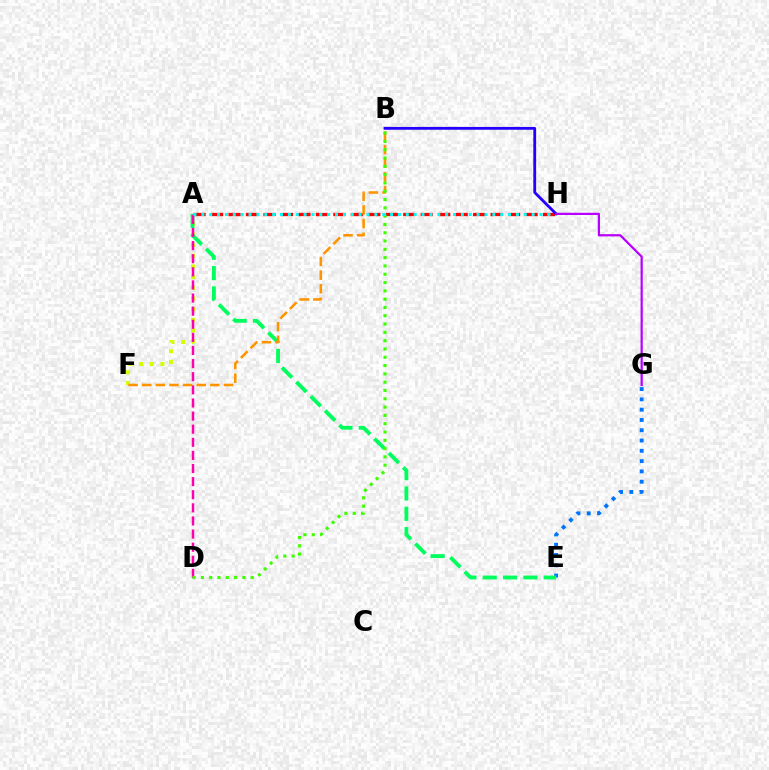{('A', 'H'): [{'color': '#ff0000', 'line_style': 'dashed', 'thickness': 2.37}, {'color': '#00fff6', 'line_style': 'dotted', 'thickness': 2.14}], ('A', 'F'): [{'color': '#d1ff00', 'line_style': 'dotted', 'thickness': 2.9}], ('B', 'H'): [{'color': '#2500ff', 'line_style': 'solid', 'thickness': 2.04}], ('E', 'G'): [{'color': '#0074ff', 'line_style': 'dotted', 'thickness': 2.8}], ('A', 'E'): [{'color': '#00ff5c', 'line_style': 'dashed', 'thickness': 2.76}], ('A', 'D'): [{'color': '#ff00ac', 'line_style': 'dashed', 'thickness': 1.78}], ('B', 'F'): [{'color': '#ff9400', 'line_style': 'dashed', 'thickness': 1.85}], ('B', 'D'): [{'color': '#3dff00', 'line_style': 'dotted', 'thickness': 2.26}], ('G', 'H'): [{'color': '#b900ff', 'line_style': 'solid', 'thickness': 1.6}]}